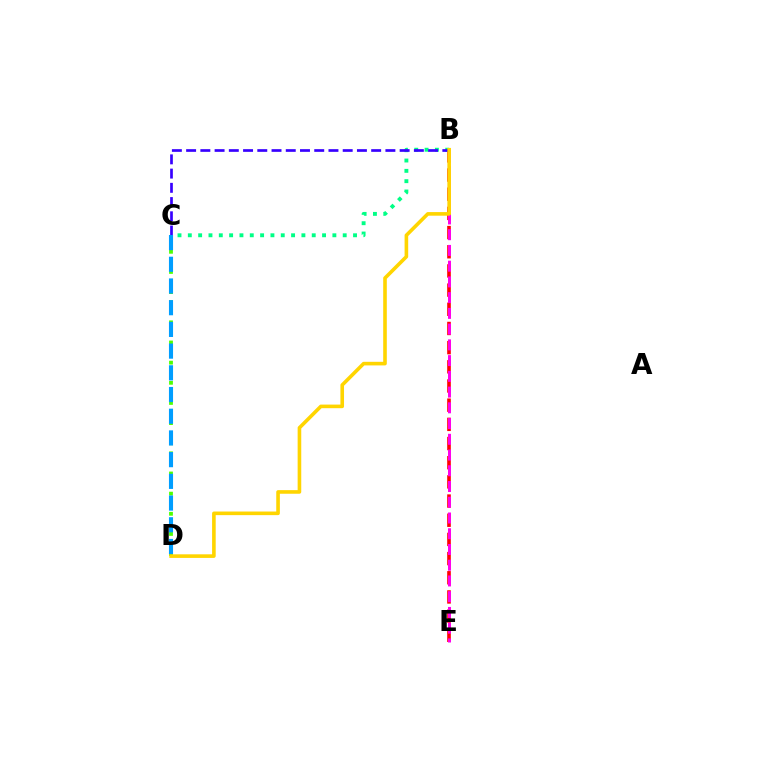{('B', 'C'): [{'color': '#00ff86', 'line_style': 'dotted', 'thickness': 2.81}, {'color': '#3700ff', 'line_style': 'dashed', 'thickness': 1.93}], ('B', 'E'): [{'color': '#ff0000', 'line_style': 'dashed', 'thickness': 2.61}, {'color': '#ff00ed', 'line_style': 'dashed', 'thickness': 2.14}], ('C', 'D'): [{'color': '#4fff00', 'line_style': 'dotted', 'thickness': 2.74}, {'color': '#009eff', 'line_style': 'dashed', 'thickness': 2.95}], ('B', 'D'): [{'color': '#ffd500', 'line_style': 'solid', 'thickness': 2.6}]}